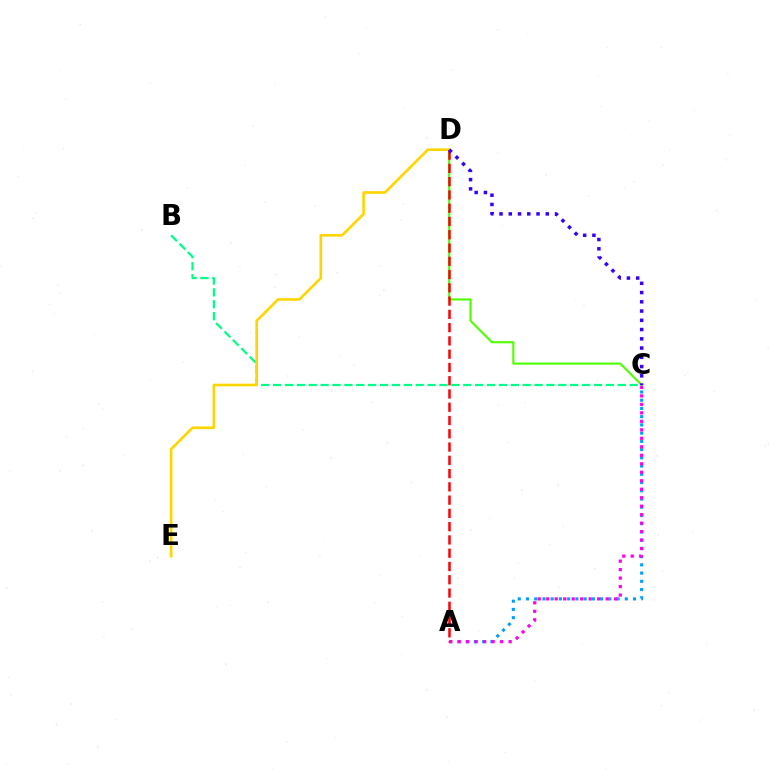{('B', 'C'): [{'color': '#00ff86', 'line_style': 'dashed', 'thickness': 1.61}], ('C', 'D'): [{'color': '#4fff00', 'line_style': 'solid', 'thickness': 1.52}, {'color': '#3700ff', 'line_style': 'dotted', 'thickness': 2.51}], ('A', 'C'): [{'color': '#009eff', 'line_style': 'dotted', 'thickness': 2.24}, {'color': '#ff00ed', 'line_style': 'dotted', 'thickness': 2.3}], ('D', 'E'): [{'color': '#ffd500', 'line_style': 'solid', 'thickness': 1.9}], ('A', 'D'): [{'color': '#ff0000', 'line_style': 'dashed', 'thickness': 1.8}]}